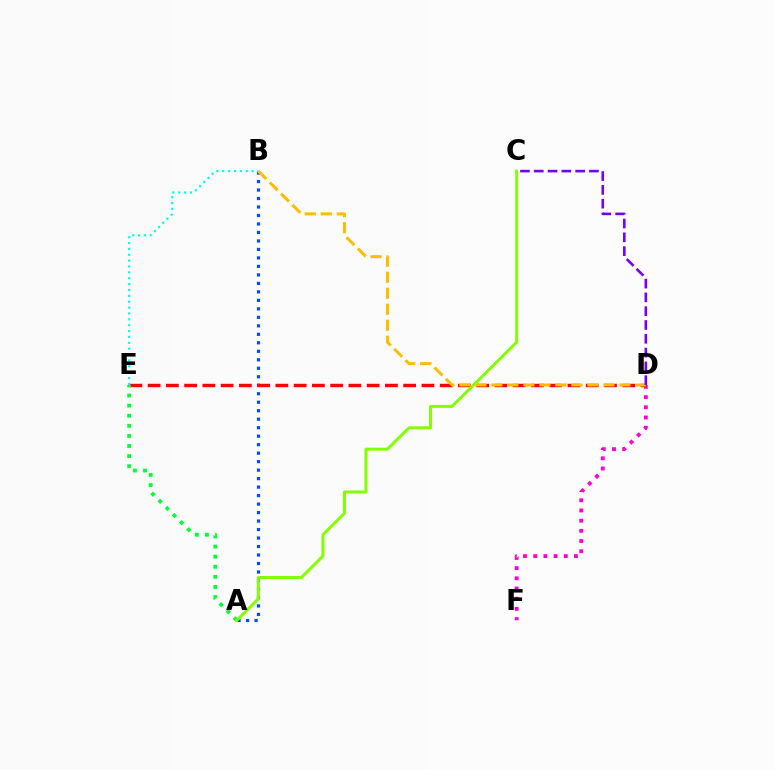{('A', 'B'): [{'color': '#004bff', 'line_style': 'dotted', 'thickness': 2.31}], ('D', 'F'): [{'color': '#ff00cf', 'line_style': 'dotted', 'thickness': 2.77}], ('D', 'E'): [{'color': '#ff0000', 'line_style': 'dashed', 'thickness': 2.48}], ('A', 'E'): [{'color': '#00ff39', 'line_style': 'dotted', 'thickness': 2.74}], ('A', 'C'): [{'color': '#84ff00', 'line_style': 'solid', 'thickness': 2.15}], ('B', 'D'): [{'color': '#ffbd00', 'line_style': 'dashed', 'thickness': 2.17}], ('C', 'D'): [{'color': '#7200ff', 'line_style': 'dashed', 'thickness': 1.87}], ('B', 'E'): [{'color': '#00fff6', 'line_style': 'dotted', 'thickness': 1.59}]}